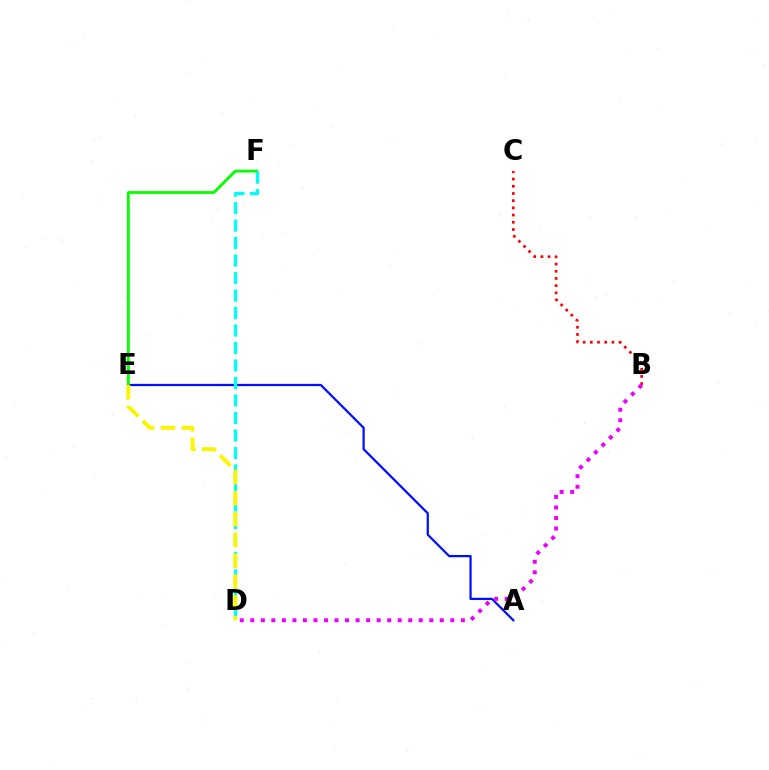{('A', 'E'): [{'color': '#0010ff', 'line_style': 'solid', 'thickness': 1.61}], ('E', 'F'): [{'color': '#08ff00', 'line_style': 'solid', 'thickness': 2.06}], ('B', 'C'): [{'color': '#ff0000', 'line_style': 'dotted', 'thickness': 1.96}], ('B', 'D'): [{'color': '#ee00ff', 'line_style': 'dotted', 'thickness': 2.86}], ('D', 'F'): [{'color': '#00fff6', 'line_style': 'dashed', 'thickness': 2.38}], ('D', 'E'): [{'color': '#fcf500', 'line_style': 'dashed', 'thickness': 2.83}]}